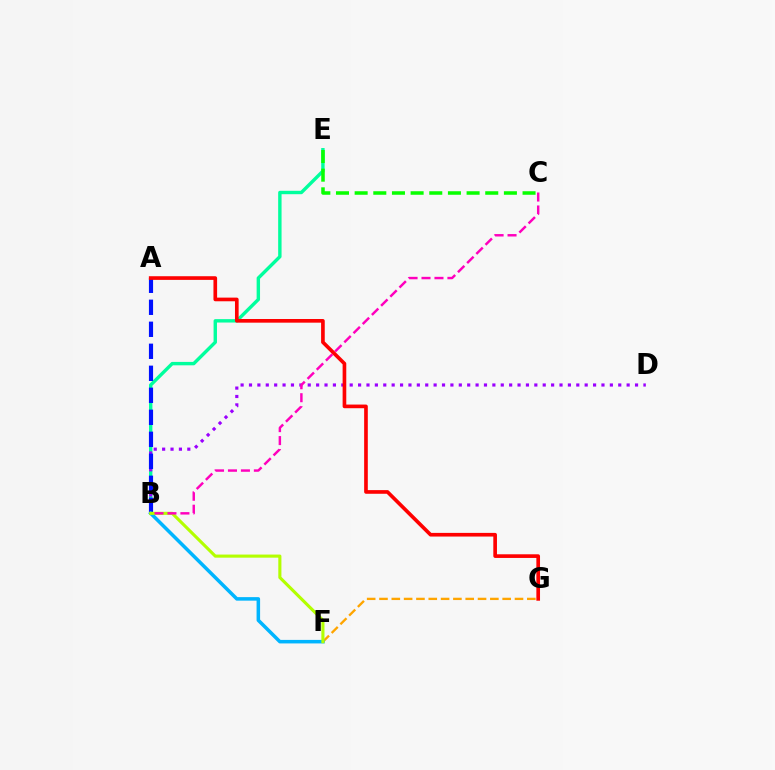{('B', 'E'): [{'color': '#00ff9d', 'line_style': 'solid', 'thickness': 2.45}], ('B', 'D'): [{'color': '#9b00ff', 'line_style': 'dotted', 'thickness': 2.28}], ('A', 'B'): [{'color': '#0010ff', 'line_style': 'dashed', 'thickness': 2.99}], ('F', 'G'): [{'color': '#ffa500', 'line_style': 'dashed', 'thickness': 1.67}], ('C', 'E'): [{'color': '#08ff00', 'line_style': 'dashed', 'thickness': 2.53}], ('B', 'F'): [{'color': '#00b5ff', 'line_style': 'solid', 'thickness': 2.54}, {'color': '#b3ff00', 'line_style': 'solid', 'thickness': 2.24}], ('B', 'C'): [{'color': '#ff00bd', 'line_style': 'dashed', 'thickness': 1.76}], ('A', 'G'): [{'color': '#ff0000', 'line_style': 'solid', 'thickness': 2.63}]}